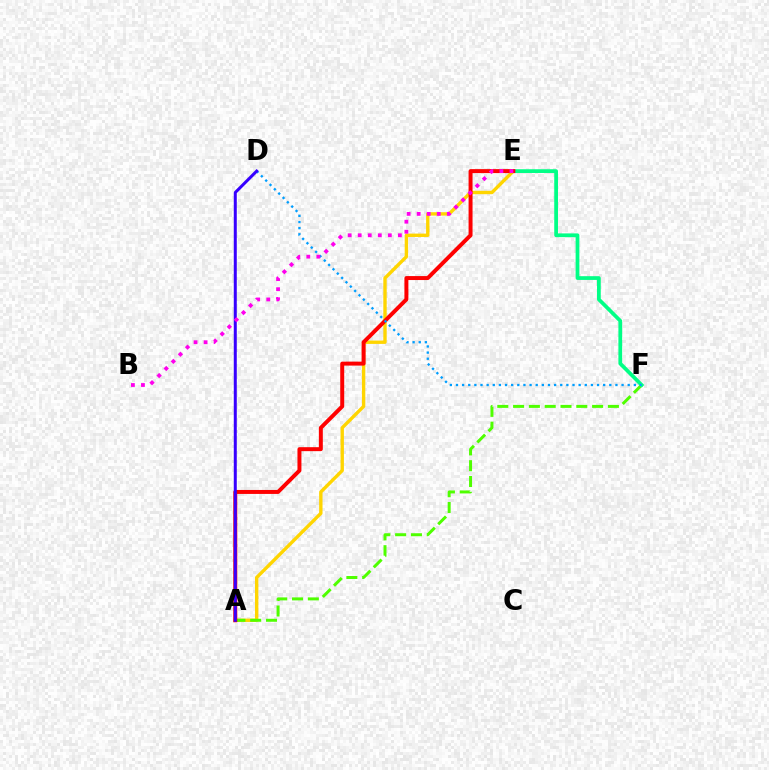{('A', 'E'): [{'color': '#ffd500', 'line_style': 'solid', 'thickness': 2.43}, {'color': '#ff0000', 'line_style': 'solid', 'thickness': 2.85}], ('A', 'F'): [{'color': '#4fff00', 'line_style': 'dashed', 'thickness': 2.15}], ('E', 'F'): [{'color': '#00ff86', 'line_style': 'solid', 'thickness': 2.7}], ('D', 'F'): [{'color': '#009eff', 'line_style': 'dotted', 'thickness': 1.67}], ('A', 'D'): [{'color': '#3700ff', 'line_style': 'solid', 'thickness': 2.16}], ('B', 'E'): [{'color': '#ff00ed', 'line_style': 'dotted', 'thickness': 2.73}]}